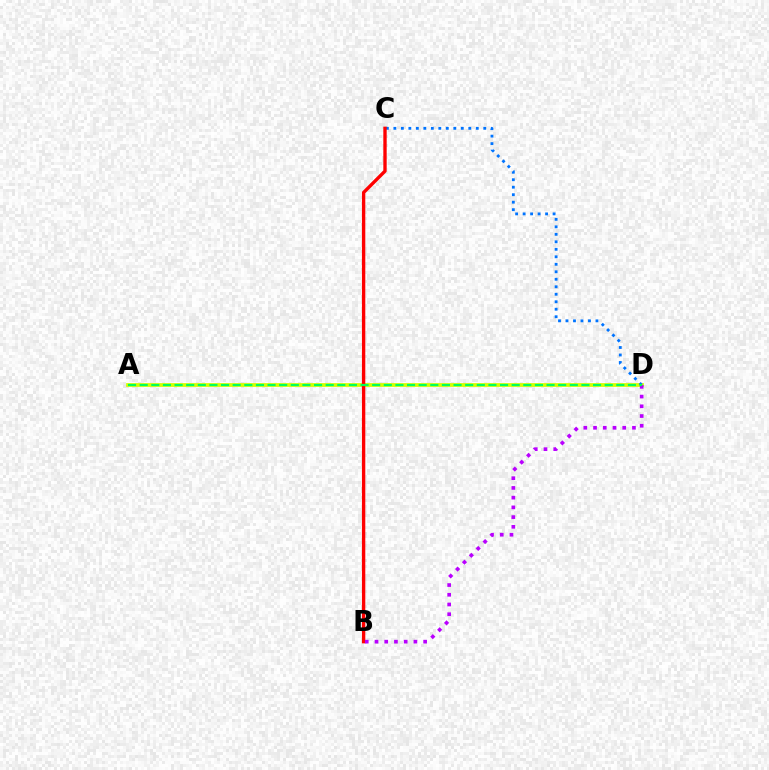{('A', 'D'): [{'color': '#d1ff00', 'line_style': 'solid', 'thickness': 2.7}, {'color': '#00ff5c', 'line_style': 'dashed', 'thickness': 1.58}], ('C', 'D'): [{'color': '#0074ff', 'line_style': 'dotted', 'thickness': 2.04}], ('B', 'C'): [{'color': '#ff0000', 'line_style': 'solid', 'thickness': 2.42}], ('B', 'D'): [{'color': '#b900ff', 'line_style': 'dotted', 'thickness': 2.64}]}